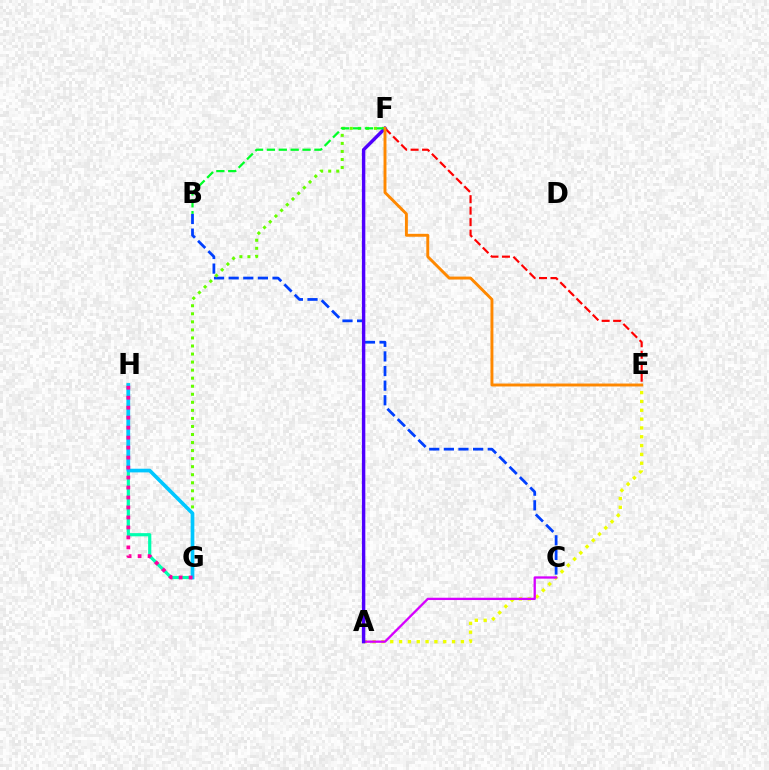{('B', 'C'): [{'color': '#003fff', 'line_style': 'dashed', 'thickness': 1.99}], ('A', 'E'): [{'color': '#eeff00', 'line_style': 'dotted', 'thickness': 2.4}], ('E', 'F'): [{'color': '#ff0000', 'line_style': 'dashed', 'thickness': 1.56}, {'color': '#ff8800', 'line_style': 'solid', 'thickness': 2.1}], ('G', 'H'): [{'color': '#00ffaf', 'line_style': 'solid', 'thickness': 2.29}, {'color': '#00c7ff', 'line_style': 'solid', 'thickness': 2.64}, {'color': '#ff00a0', 'line_style': 'dotted', 'thickness': 2.71}], ('F', 'G'): [{'color': '#66ff00', 'line_style': 'dotted', 'thickness': 2.19}], ('A', 'C'): [{'color': '#d600ff', 'line_style': 'solid', 'thickness': 1.66}], ('A', 'F'): [{'color': '#4f00ff', 'line_style': 'solid', 'thickness': 2.46}], ('B', 'F'): [{'color': '#00ff27', 'line_style': 'dashed', 'thickness': 1.61}]}